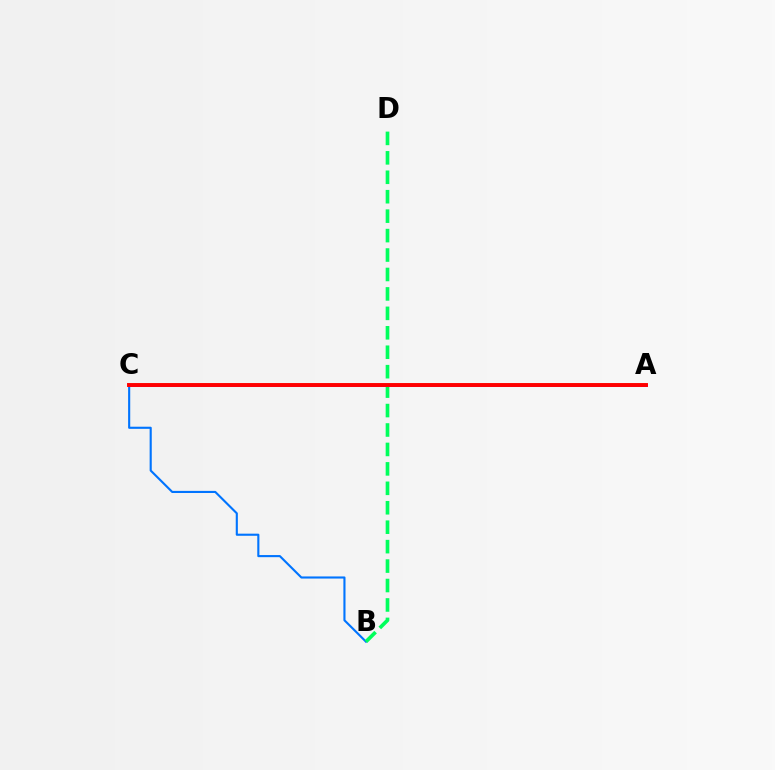{('A', 'C'): [{'color': '#d1ff00', 'line_style': 'dashed', 'thickness': 1.75}, {'color': '#b900ff', 'line_style': 'solid', 'thickness': 2.05}, {'color': '#ff0000', 'line_style': 'solid', 'thickness': 2.81}], ('B', 'C'): [{'color': '#0074ff', 'line_style': 'solid', 'thickness': 1.52}], ('B', 'D'): [{'color': '#00ff5c', 'line_style': 'dashed', 'thickness': 2.64}]}